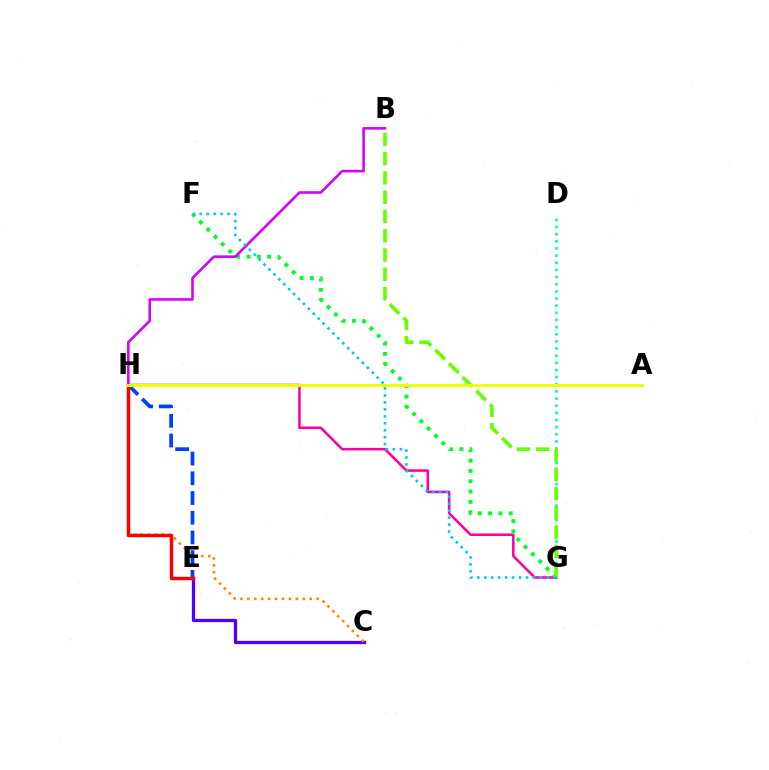{('C', 'E'): [{'color': '#4f00ff', 'line_style': 'solid', 'thickness': 2.36}], ('D', 'G'): [{'color': '#00ffaf', 'line_style': 'dotted', 'thickness': 1.94}], ('G', 'H'): [{'color': '#ff00a0', 'line_style': 'solid', 'thickness': 1.85}], ('E', 'H'): [{'color': '#003fff', 'line_style': 'dashed', 'thickness': 2.68}, {'color': '#ff0000', 'line_style': 'solid', 'thickness': 2.49}], ('C', 'H'): [{'color': '#ff8800', 'line_style': 'dotted', 'thickness': 1.88}], ('F', 'G'): [{'color': '#00ff27', 'line_style': 'dotted', 'thickness': 2.8}, {'color': '#00c7ff', 'line_style': 'dotted', 'thickness': 1.89}], ('B', 'G'): [{'color': '#66ff00', 'line_style': 'dashed', 'thickness': 2.62}], ('B', 'H'): [{'color': '#d600ff', 'line_style': 'solid', 'thickness': 1.86}], ('A', 'H'): [{'color': '#eeff00', 'line_style': 'solid', 'thickness': 2.21}]}